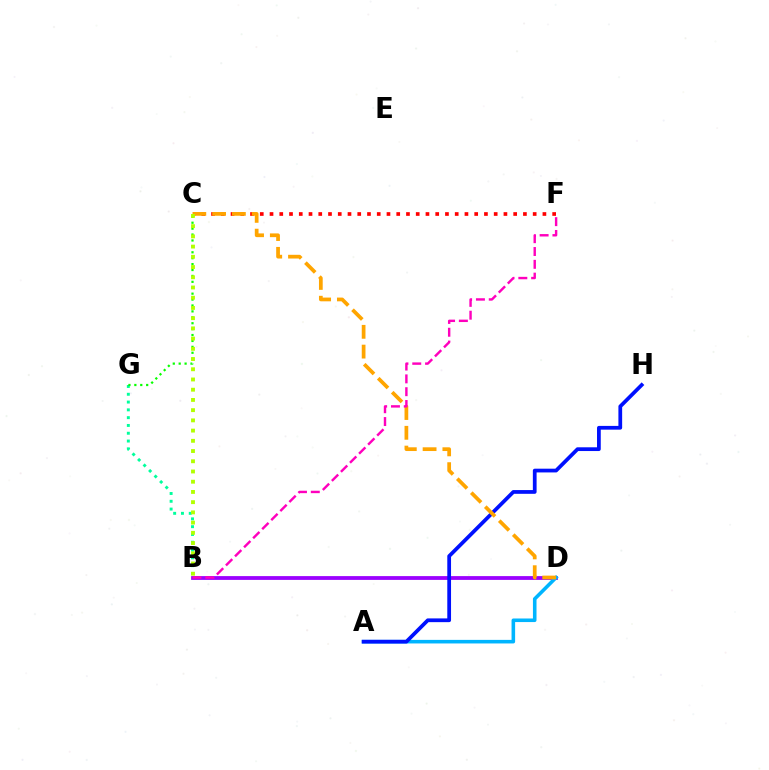{('C', 'F'): [{'color': '#ff0000', 'line_style': 'dotted', 'thickness': 2.65}], ('B', 'G'): [{'color': '#00ff9d', 'line_style': 'dotted', 'thickness': 2.12}], ('B', 'D'): [{'color': '#9b00ff', 'line_style': 'solid', 'thickness': 2.74}], ('A', 'D'): [{'color': '#00b5ff', 'line_style': 'solid', 'thickness': 2.58}], ('A', 'H'): [{'color': '#0010ff', 'line_style': 'solid', 'thickness': 2.7}], ('C', 'D'): [{'color': '#ffa500', 'line_style': 'dashed', 'thickness': 2.69}], ('B', 'F'): [{'color': '#ff00bd', 'line_style': 'dashed', 'thickness': 1.74}], ('C', 'G'): [{'color': '#08ff00', 'line_style': 'dotted', 'thickness': 1.61}], ('B', 'C'): [{'color': '#b3ff00', 'line_style': 'dotted', 'thickness': 2.78}]}